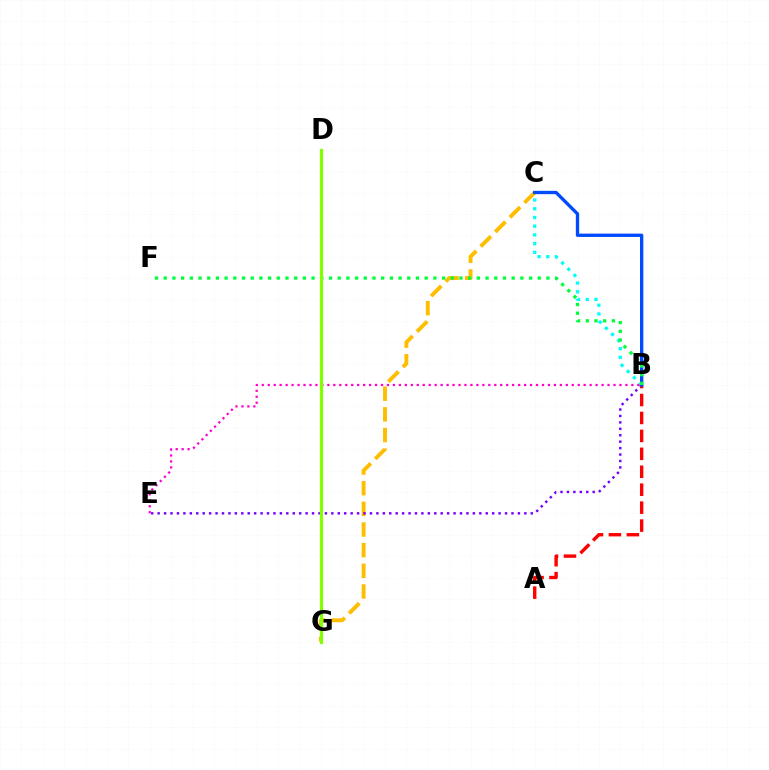{('C', 'G'): [{'color': '#ffbd00', 'line_style': 'dashed', 'thickness': 2.81}], ('B', 'E'): [{'color': '#7200ff', 'line_style': 'dotted', 'thickness': 1.75}, {'color': '#ff00cf', 'line_style': 'dotted', 'thickness': 1.62}], ('B', 'C'): [{'color': '#00fff6', 'line_style': 'dotted', 'thickness': 2.37}, {'color': '#004bff', 'line_style': 'solid', 'thickness': 2.4}], ('A', 'B'): [{'color': '#ff0000', 'line_style': 'dashed', 'thickness': 2.44}], ('B', 'F'): [{'color': '#00ff39', 'line_style': 'dotted', 'thickness': 2.36}], ('D', 'G'): [{'color': '#84ff00', 'line_style': 'solid', 'thickness': 2.32}]}